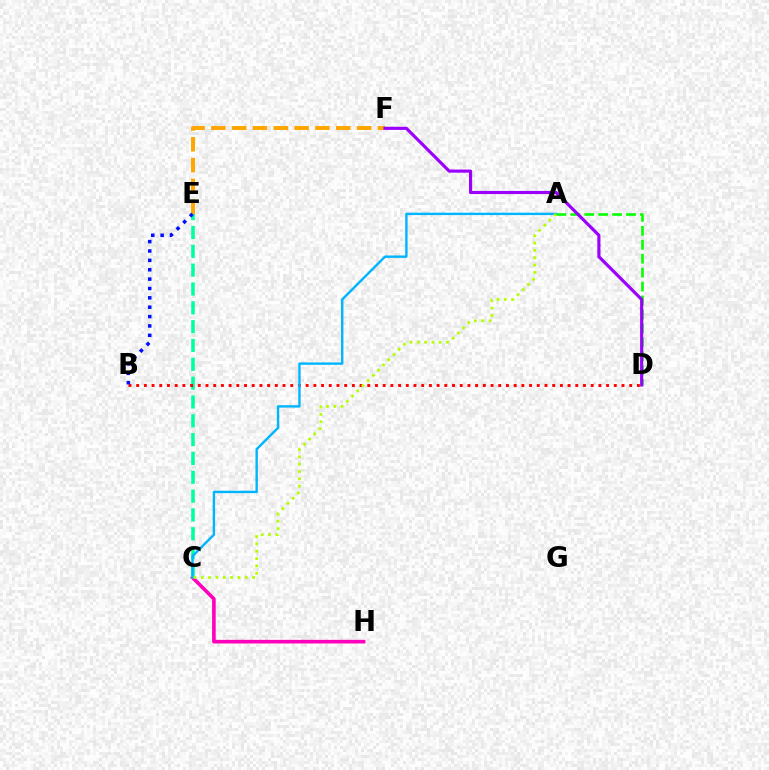{('C', 'H'): [{'color': '#ff00bd', 'line_style': 'solid', 'thickness': 2.6}], ('A', 'D'): [{'color': '#08ff00', 'line_style': 'dashed', 'thickness': 1.89}], ('C', 'E'): [{'color': '#00ff9d', 'line_style': 'dashed', 'thickness': 2.56}], ('E', 'F'): [{'color': '#ffa500', 'line_style': 'dashed', 'thickness': 2.83}], ('B', 'D'): [{'color': '#ff0000', 'line_style': 'dotted', 'thickness': 2.09}], ('A', 'C'): [{'color': '#00b5ff', 'line_style': 'solid', 'thickness': 1.72}, {'color': '#b3ff00', 'line_style': 'dotted', 'thickness': 1.99}], ('B', 'E'): [{'color': '#0010ff', 'line_style': 'dotted', 'thickness': 2.55}], ('D', 'F'): [{'color': '#9b00ff', 'line_style': 'solid', 'thickness': 2.26}]}